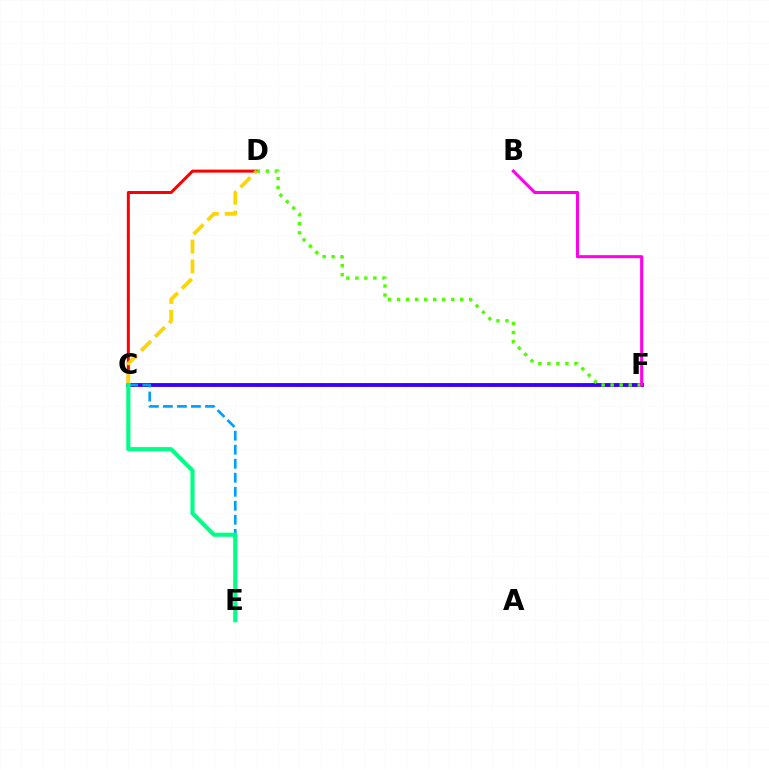{('C', 'F'): [{'color': '#3700ff', 'line_style': 'solid', 'thickness': 2.77}], ('C', 'D'): [{'color': '#ff0000', 'line_style': 'solid', 'thickness': 2.16}, {'color': '#ffd500', 'line_style': 'dashed', 'thickness': 2.68}], ('C', 'E'): [{'color': '#009eff', 'line_style': 'dashed', 'thickness': 1.9}, {'color': '#00ff86', 'line_style': 'solid', 'thickness': 2.97}], ('D', 'F'): [{'color': '#4fff00', 'line_style': 'dotted', 'thickness': 2.45}], ('B', 'F'): [{'color': '#ff00ed', 'line_style': 'solid', 'thickness': 2.2}]}